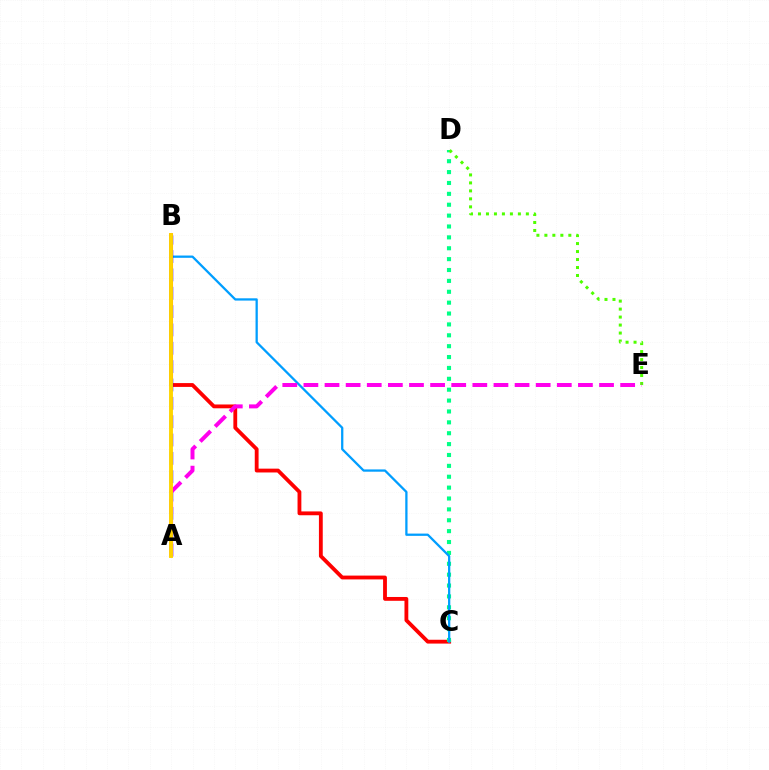{('B', 'C'): [{'color': '#ff0000', 'line_style': 'solid', 'thickness': 2.75}, {'color': '#009eff', 'line_style': 'solid', 'thickness': 1.64}], ('C', 'D'): [{'color': '#00ff86', 'line_style': 'dotted', 'thickness': 2.96}], ('D', 'E'): [{'color': '#4fff00', 'line_style': 'dotted', 'thickness': 2.17}], ('A', 'B'): [{'color': '#3700ff', 'line_style': 'dashed', 'thickness': 2.49}, {'color': '#ffd500', 'line_style': 'solid', 'thickness': 2.8}], ('A', 'E'): [{'color': '#ff00ed', 'line_style': 'dashed', 'thickness': 2.87}]}